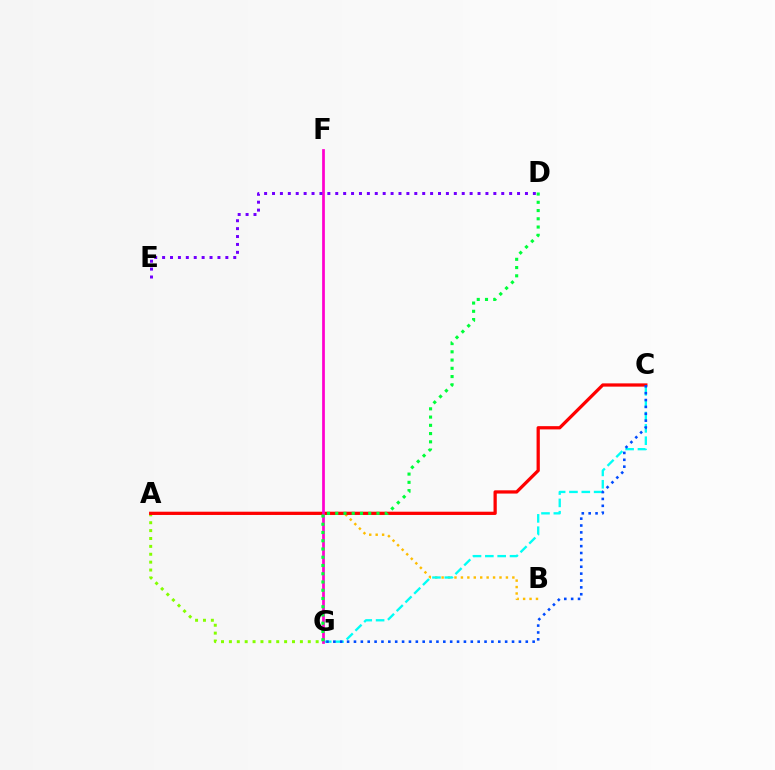{('A', 'G'): [{'color': '#84ff00', 'line_style': 'dotted', 'thickness': 2.14}], ('A', 'B'): [{'color': '#ffbd00', 'line_style': 'dotted', 'thickness': 1.75}], ('A', 'C'): [{'color': '#ff0000', 'line_style': 'solid', 'thickness': 2.34}], ('C', 'G'): [{'color': '#00fff6', 'line_style': 'dashed', 'thickness': 1.68}, {'color': '#004bff', 'line_style': 'dotted', 'thickness': 1.87}], ('F', 'G'): [{'color': '#ff00cf', 'line_style': 'solid', 'thickness': 1.97}], ('D', 'G'): [{'color': '#00ff39', 'line_style': 'dotted', 'thickness': 2.24}], ('D', 'E'): [{'color': '#7200ff', 'line_style': 'dotted', 'thickness': 2.15}]}